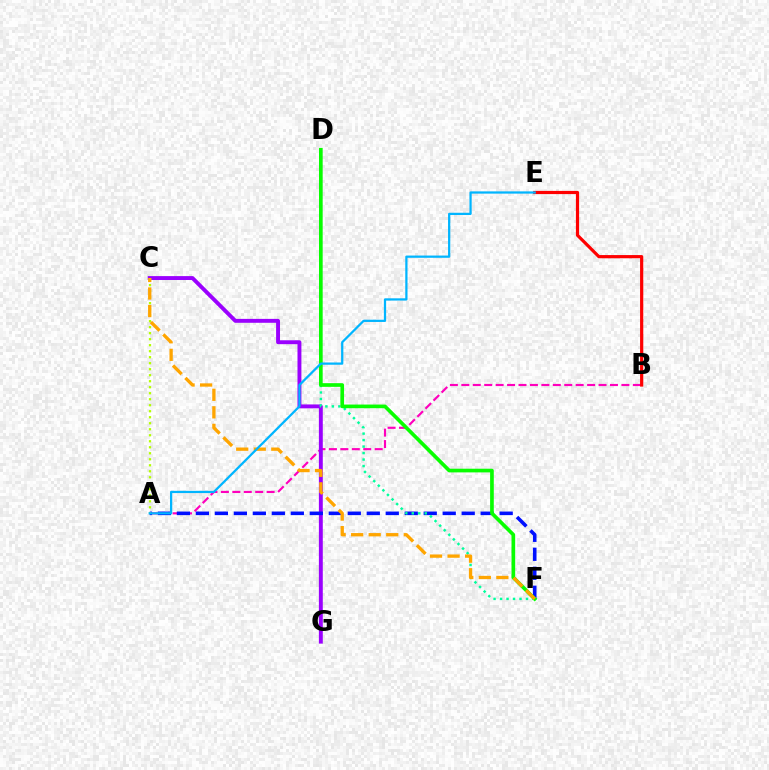{('A', 'B'): [{'color': '#ff00bd', 'line_style': 'dashed', 'thickness': 1.55}], ('C', 'G'): [{'color': '#9b00ff', 'line_style': 'solid', 'thickness': 2.81}], ('A', 'F'): [{'color': '#0010ff', 'line_style': 'dashed', 'thickness': 2.58}], ('D', 'F'): [{'color': '#00ff9d', 'line_style': 'dotted', 'thickness': 1.76}, {'color': '#08ff00', 'line_style': 'solid', 'thickness': 2.64}], ('A', 'C'): [{'color': '#b3ff00', 'line_style': 'dotted', 'thickness': 1.63}], ('B', 'E'): [{'color': '#ff0000', 'line_style': 'solid', 'thickness': 2.3}], ('C', 'F'): [{'color': '#ffa500', 'line_style': 'dashed', 'thickness': 2.38}], ('A', 'E'): [{'color': '#00b5ff', 'line_style': 'solid', 'thickness': 1.62}]}